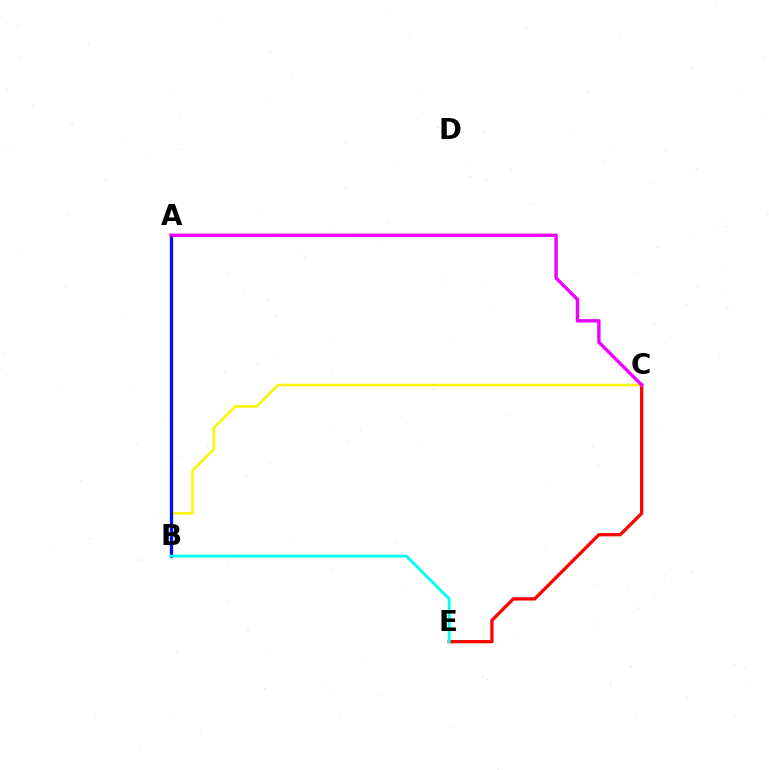{('C', 'E'): [{'color': '#ff0000', 'line_style': 'solid', 'thickness': 2.36}], ('B', 'C'): [{'color': '#fcf500', 'line_style': 'solid', 'thickness': 1.87}], ('A', 'B'): [{'color': '#08ff00', 'line_style': 'dotted', 'thickness': 1.84}, {'color': '#0010ff', 'line_style': 'solid', 'thickness': 2.34}], ('A', 'C'): [{'color': '#ee00ff', 'line_style': 'solid', 'thickness': 2.45}], ('B', 'E'): [{'color': '#00fff6', 'line_style': 'solid', 'thickness': 2.06}]}